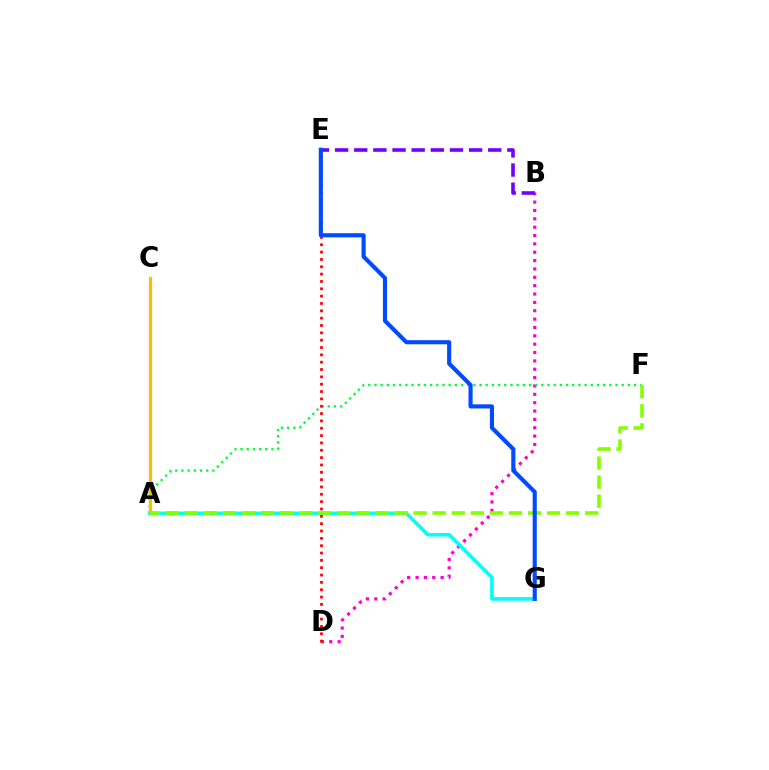{('B', 'D'): [{'color': '#ff00cf', 'line_style': 'dotted', 'thickness': 2.27}], ('A', 'F'): [{'color': '#00ff39', 'line_style': 'dotted', 'thickness': 1.68}, {'color': '#84ff00', 'line_style': 'dashed', 'thickness': 2.59}], ('A', 'G'): [{'color': '#00fff6', 'line_style': 'solid', 'thickness': 2.59}], ('B', 'E'): [{'color': '#7200ff', 'line_style': 'dashed', 'thickness': 2.6}], ('D', 'E'): [{'color': '#ff0000', 'line_style': 'dotted', 'thickness': 1.99}], ('A', 'C'): [{'color': '#ffbd00', 'line_style': 'solid', 'thickness': 2.31}], ('E', 'G'): [{'color': '#004bff', 'line_style': 'solid', 'thickness': 2.97}]}